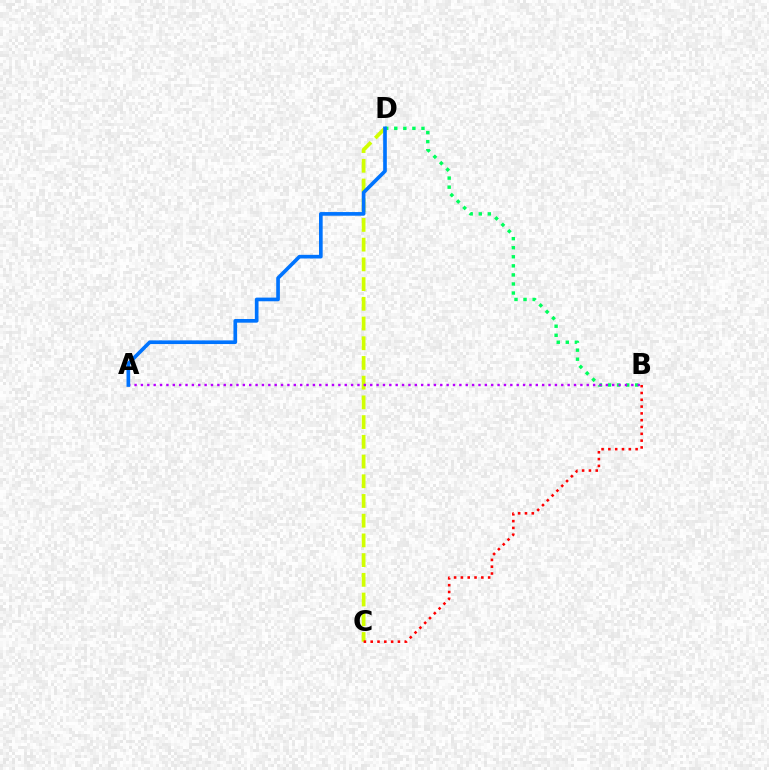{('C', 'D'): [{'color': '#d1ff00', 'line_style': 'dashed', 'thickness': 2.68}], ('B', 'D'): [{'color': '#00ff5c', 'line_style': 'dotted', 'thickness': 2.46}], ('B', 'C'): [{'color': '#ff0000', 'line_style': 'dotted', 'thickness': 1.85}], ('A', 'B'): [{'color': '#b900ff', 'line_style': 'dotted', 'thickness': 1.73}], ('A', 'D'): [{'color': '#0074ff', 'line_style': 'solid', 'thickness': 2.64}]}